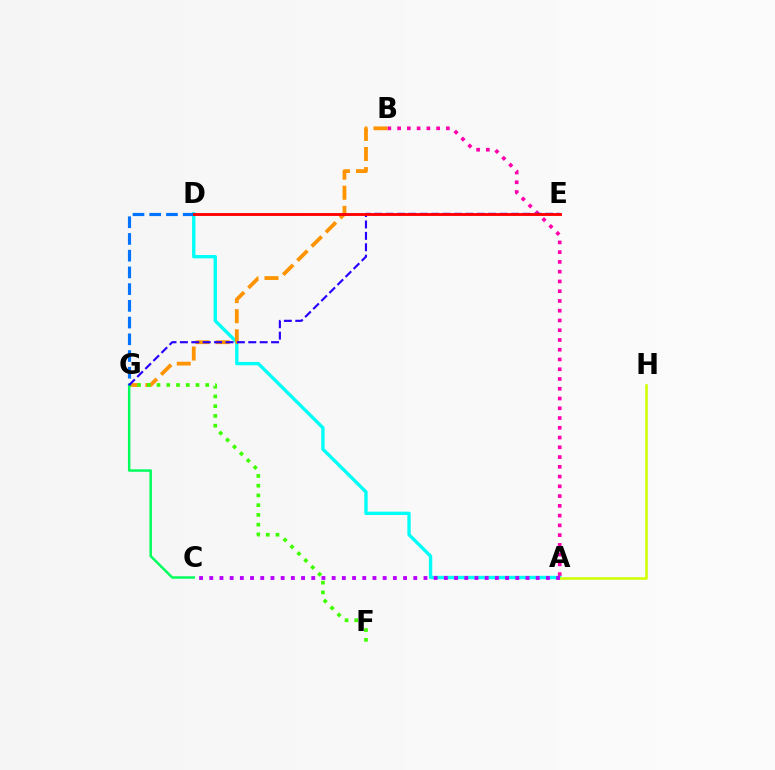{('A', 'B'): [{'color': '#ff00ac', 'line_style': 'dotted', 'thickness': 2.65}], ('A', 'D'): [{'color': '#00fff6', 'line_style': 'solid', 'thickness': 2.42}], ('B', 'G'): [{'color': '#ff9400', 'line_style': 'dashed', 'thickness': 2.73}], ('C', 'G'): [{'color': '#00ff5c', 'line_style': 'solid', 'thickness': 1.78}], ('F', 'G'): [{'color': '#3dff00', 'line_style': 'dotted', 'thickness': 2.65}], ('D', 'G'): [{'color': '#0074ff', 'line_style': 'dashed', 'thickness': 2.27}], ('A', 'H'): [{'color': '#d1ff00', 'line_style': 'solid', 'thickness': 1.86}], ('E', 'G'): [{'color': '#2500ff', 'line_style': 'dashed', 'thickness': 1.55}], ('A', 'C'): [{'color': '#b900ff', 'line_style': 'dotted', 'thickness': 2.77}], ('D', 'E'): [{'color': '#ff0000', 'line_style': 'solid', 'thickness': 2.07}]}